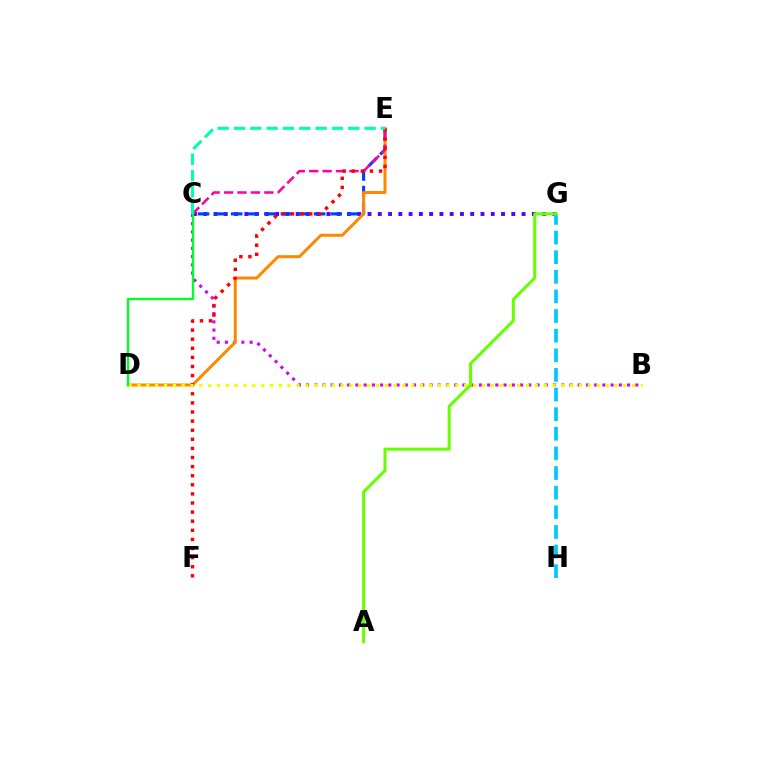{('C', 'G'): [{'color': '#4f00ff', 'line_style': 'dotted', 'thickness': 2.79}], ('B', 'C'): [{'color': '#d600ff', 'line_style': 'dotted', 'thickness': 2.24}], ('C', 'E'): [{'color': '#003fff', 'line_style': 'dashed', 'thickness': 2.25}, {'color': '#ff00a0', 'line_style': 'dashed', 'thickness': 1.82}, {'color': '#00ffaf', 'line_style': 'dashed', 'thickness': 2.22}], ('D', 'E'): [{'color': '#ff8800', 'line_style': 'solid', 'thickness': 2.15}], ('G', 'H'): [{'color': '#00c7ff', 'line_style': 'dashed', 'thickness': 2.67}], ('E', 'F'): [{'color': '#ff0000', 'line_style': 'dotted', 'thickness': 2.47}], ('B', 'D'): [{'color': '#eeff00', 'line_style': 'dotted', 'thickness': 2.4}], ('C', 'D'): [{'color': '#00ff27', 'line_style': 'solid', 'thickness': 1.68}], ('A', 'G'): [{'color': '#66ff00', 'line_style': 'solid', 'thickness': 2.2}]}